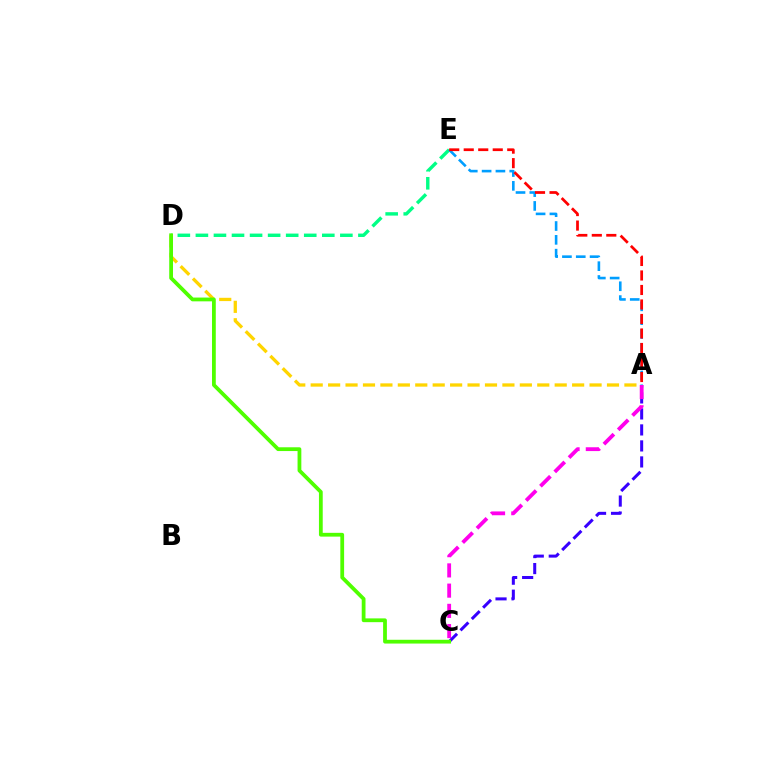{('D', 'E'): [{'color': '#00ff86', 'line_style': 'dashed', 'thickness': 2.45}], ('A', 'C'): [{'color': '#3700ff', 'line_style': 'dashed', 'thickness': 2.17}, {'color': '#ff00ed', 'line_style': 'dashed', 'thickness': 2.75}], ('A', 'E'): [{'color': '#009eff', 'line_style': 'dashed', 'thickness': 1.88}, {'color': '#ff0000', 'line_style': 'dashed', 'thickness': 1.97}], ('A', 'D'): [{'color': '#ffd500', 'line_style': 'dashed', 'thickness': 2.37}], ('C', 'D'): [{'color': '#4fff00', 'line_style': 'solid', 'thickness': 2.72}]}